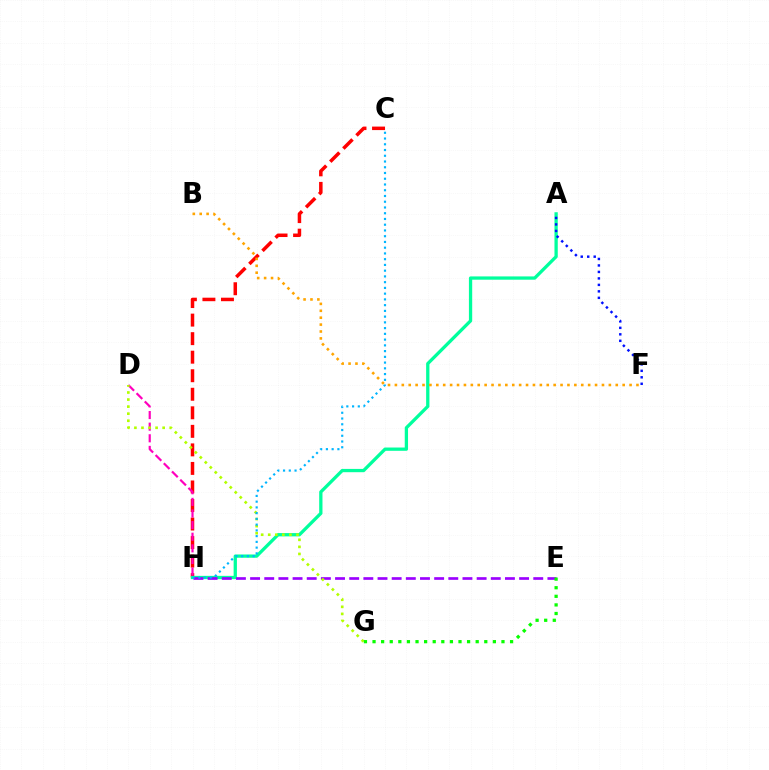{('C', 'H'): [{'color': '#ff0000', 'line_style': 'dashed', 'thickness': 2.52}, {'color': '#00b5ff', 'line_style': 'dotted', 'thickness': 1.56}], ('A', 'H'): [{'color': '#00ff9d', 'line_style': 'solid', 'thickness': 2.37}], ('E', 'H'): [{'color': '#9b00ff', 'line_style': 'dashed', 'thickness': 1.92}], ('D', 'H'): [{'color': '#ff00bd', 'line_style': 'dashed', 'thickness': 1.58}], ('D', 'G'): [{'color': '#b3ff00', 'line_style': 'dotted', 'thickness': 1.92}], ('E', 'G'): [{'color': '#08ff00', 'line_style': 'dotted', 'thickness': 2.34}], ('B', 'F'): [{'color': '#ffa500', 'line_style': 'dotted', 'thickness': 1.88}], ('A', 'F'): [{'color': '#0010ff', 'line_style': 'dotted', 'thickness': 1.76}]}